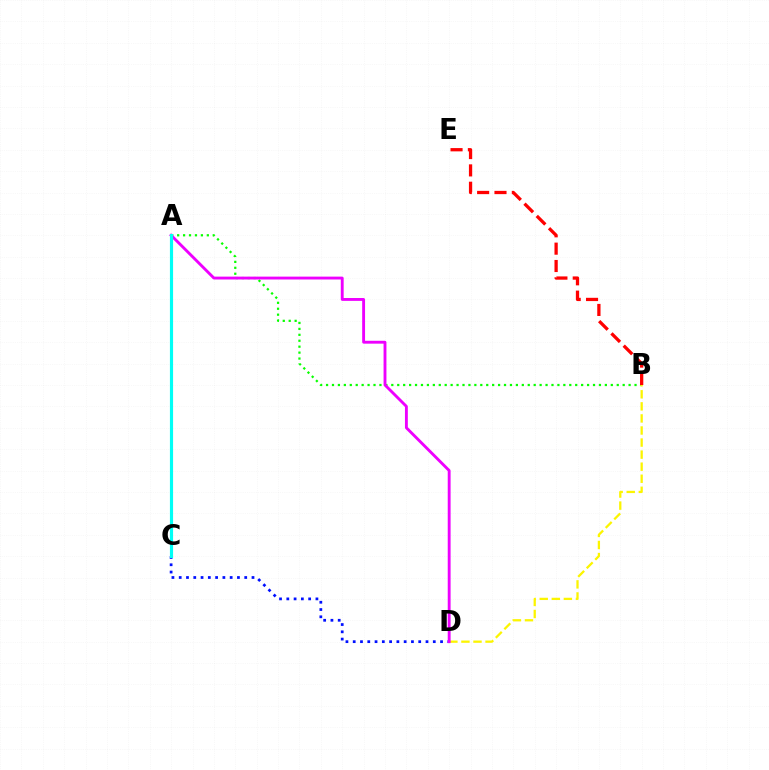{('A', 'B'): [{'color': '#08ff00', 'line_style': 'dotted', 'thickness': 1.61}], ('C', 'D'): [{'color': '#0010ff', 'line_style': 'dotted', 'thickness': 1.98}], ('B', 'E'): [{'color': '#ff0000', 'line_style': 'dashed', 'thickness': 2.36}], ('B', 'D'): [{'color': '#fcf500', 'line_style': 'dashed', 'thickness': 1.64}], ('A', 'D'): [{'color': '#ee00ff', 'line_style': 'solid', 'thickness': 2.07}], ('A', 'C'): [{'color': '#00fff6', 'line_style': 'solid', 'thickness': 2.27}]}